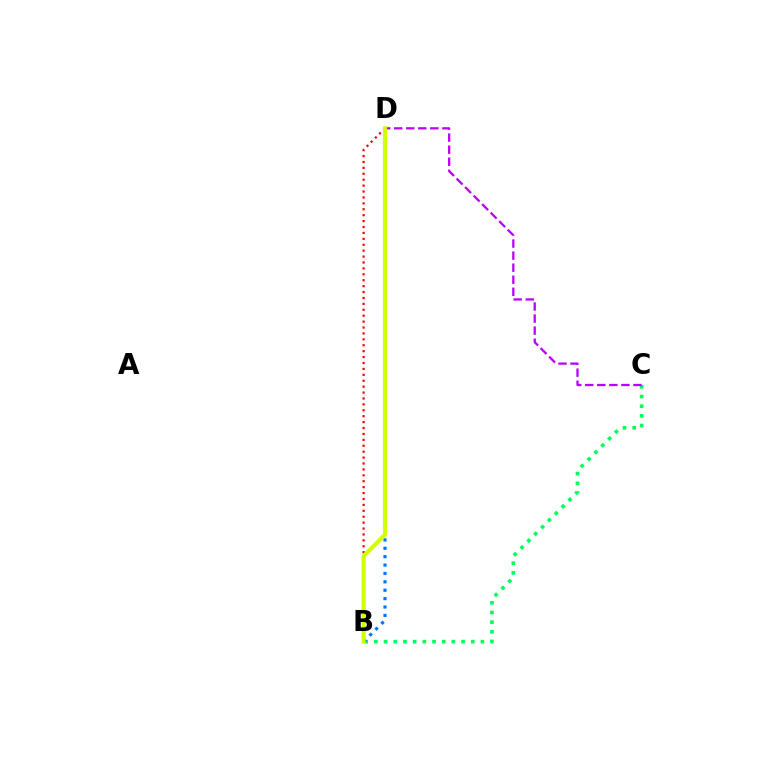{('B', 'C'): [{'color': '#00ff5c', 'line_style': 'dotted', 'thickness': 2.63}], ('C', 'D'): [{'color': '#b900ff', 'line_style': 'dashed', 'thickness': 1.64}], ('B', 'D'): [{'color': '#0074ff', 'line_style': 'dotted', 'thickness': 2.28}, {'color': '#ff0000', 'line_style': 'dotted', 'thickness': 1.61}, {'color': '#d1ff00', 'line_style': 'solid', 'thickness': 2.99}]}